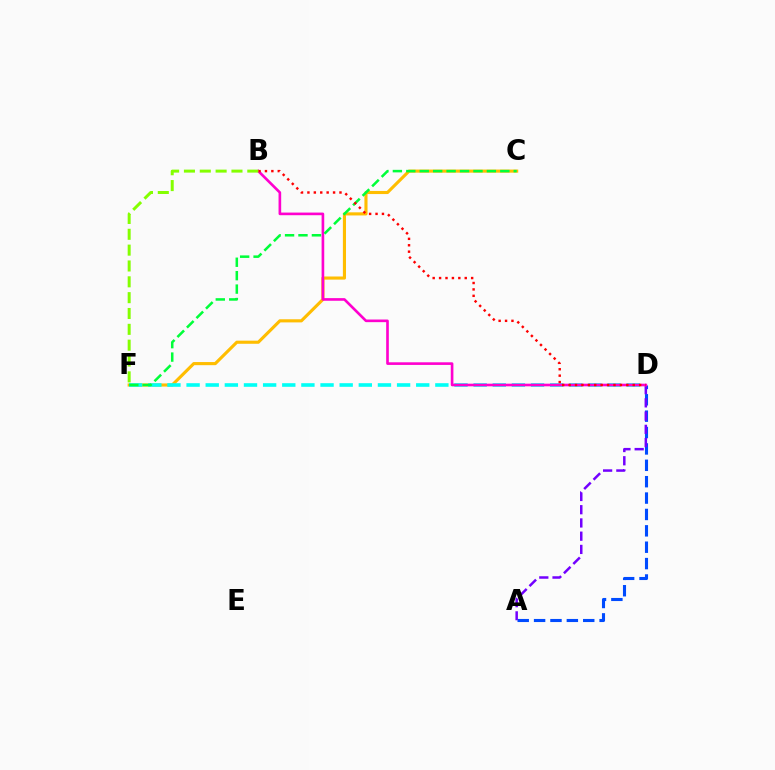{('A', 'D'): [{'color': '#004bff', 'line_style': 'dashed', 'thickness': 2.23}, {'color': '#7200ff', 'line_style': 'dashed', 'thickness': 1.8}], ('C', 'F'): [{'color': '#ffbd00', 'line_style': 'solid', 'thickness': 2.25}, {'color': '#00ff39', 'line_style': 'dashed', 'thickness': 1.82}], ('D', 'F'): [{'color': '#00fff6', 'line_style': 'dashed', 'thickness': 2.6}], ('B', 'D'): [{'color': '#ff00cf', 'line_style': 'solid', 'thickness': 1.9}, {'color': '#ff0000', 'line_style': 'dotted', 'thickness': 1.74}], ('B', 'F'): [{'color': '#84ff00', 'line_style': 'dashed', 'thickness': 2.15}]}